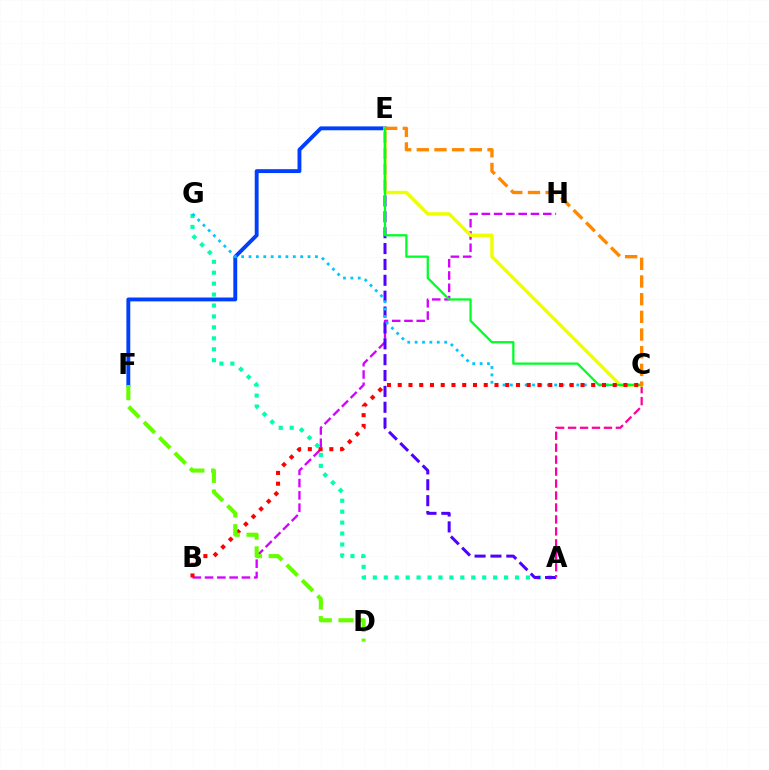{('E', 'F'): [{'color': '#003fff', 'line_style': 'solid', 'thickness': 2.79}], ('A', 'G'): [{'color': '#00ffaf', 'line_style': 'dotted', 'thickness': 2.97}], ('B', 'H'): [{'color': '#d600ff', 'line_style': 'dashed', 'thickness': 1.67}], ('A', 'E'): [{'color': '#4f00ff', 'line_style': 'dashed', 'thickness': 2.16}], ('C', 'G'): [{'color': '#00c7ff', 'line_style': 'dotted', 'thickness': 2.01}], ('A', 'C'): [{'color': '#ff00a0', 'line_style': 'dashed', 'thickness': 1.62}], ('C', 'E'): [{'color': '#eeff00', 'line_style': 'solid', 'thickness': 2.43}, {'color': '#00ff27', 'line_style': 'solid', 'thickness': 1.64}, {'color': '#ff8800', 'line_style': 'dashed', 'thickness': 2.4}], ('B', 'C'): [{'color': '#ff0000', 'line_style': 'dotted', 'thickness': 2.92}], ('D', 'F'): [{'color': '#66ff00', 'line_style': 'dashed', 'thickness': 2.96}]}